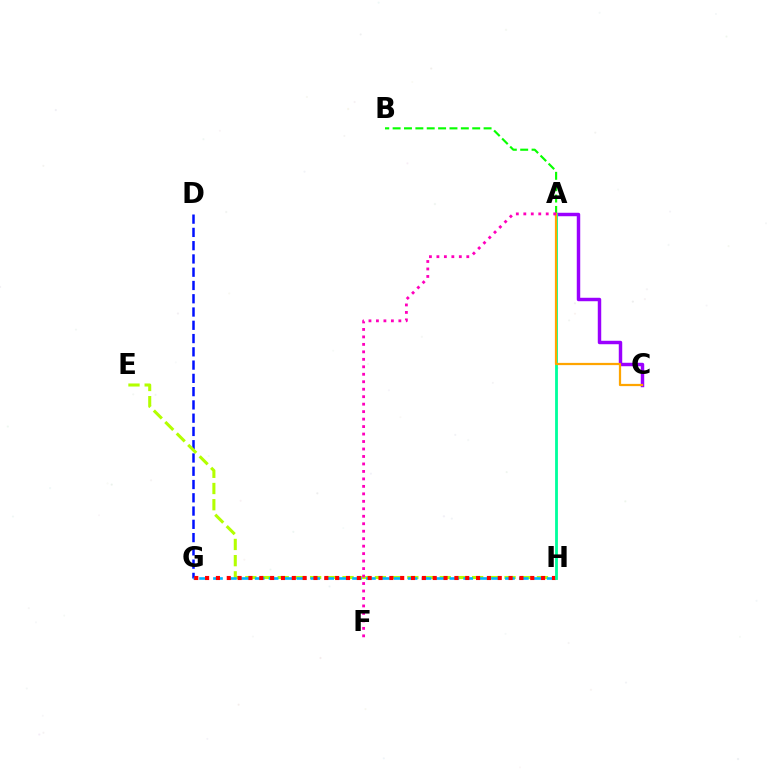{('D', 'G'): [{'color': '#0010ff', 'line_style': 'dashed', 'thickness': 1.8}], ('A', 'B'): [{'color': '#08ff00', 'line_style': 'dashed', 'thickness': 1.54}], ('E', 'H'): [{'color': '#b3ff00', 'line_style': 'dashed', 'thickness': 2.2}], ('G', 'H'): [{'color': '#00b5ff', 'line_style': 'dashed', 'thickness': 1.89}, {'color': '#ff0000', 'line_style': 'dotted', 'thickness': 2.95}], ('A', 'C'): [{'color': '#9b00ff', 'line_style': 'solid', 'thickness': 2.49}, {'color': '#ffa500', 'line_style': 'solid', 'thickness': 1.61}], ('A', 'H'): [{'color': '#00ff9d', 'line_style': 'solid', 'thickness': 2.03}], ('A', 'F'): [{'color': '#ff00bd', 'line_style': 'dotted', 'thickness': 2.03}]}